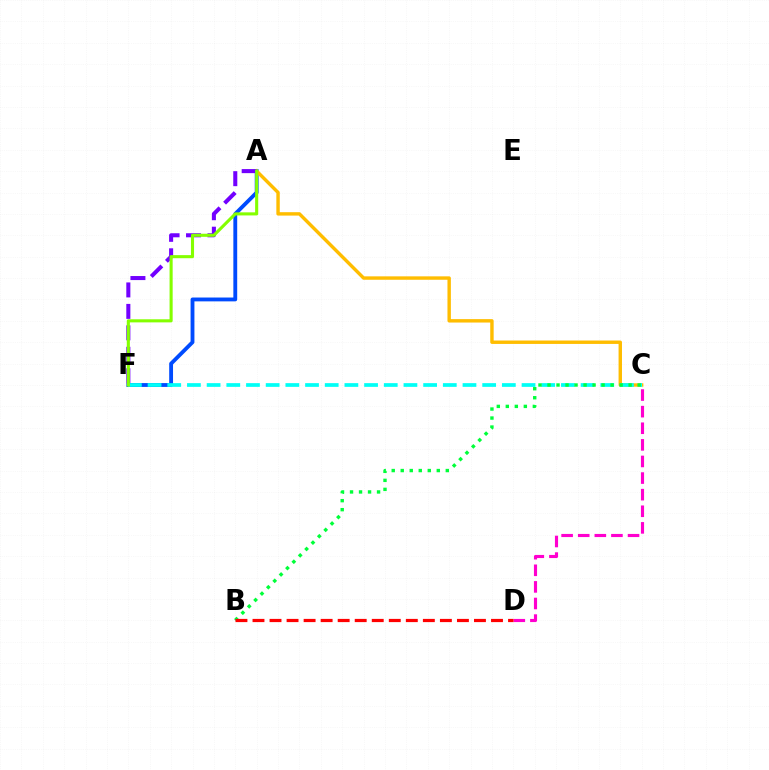{('A', 'F'): [{'color': '#004bff', 'line_style': 'solid', 'thickness': 2.77}, {'color': '#7200ff', 'line_style': 'dashed', 'thickness': 2.92}, {'color': '#84ff00', 'line_style': 'solid', 'thickness': 2.22}], ('A', 'C'): [{'color': '#ffbd00', 'line_style': 'solid', 'thickness': 2.46}], ('C', 'F'): [{'color': '#00fff6', 'line_style': 'dashed', 'thickness': 2.67}], ('C', 'D'): [{'color': '#ff00cf', 'line_style': 'dashed', 'thickness': 2.26}], ('B', 'C'): [{'color': '#00ff39', 'line_style': 'dotted', 'thickness': 2.45}], ('B', 'D'): [{'color': '#ff0000', 'line_style': 'dashed', 'thickness': 2.31}]}